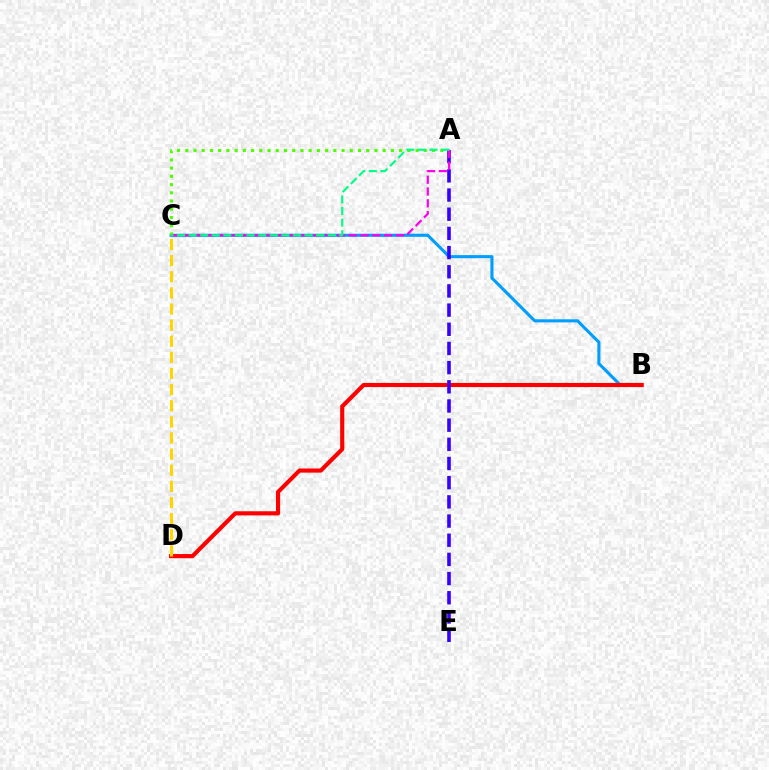{('B', 'C'): [{'color': '#009eff', 'line_style': 'solid', 'thickness': 2.23}], ('A', 'C'): [{'color': '#4fff00', 'line_style': 'dotted', 'thickness': 2.23}, {'color': '#ff00ed', 'line_style': 'dashed', 'thickness': 1.6}, {'color': '#00ff86', 'line_style': 'dashed', 'thickness': 1.58}], ('B', 'D'): [{'color': '#ff0000', 'line_style': 'solid', 'thickness': 2.98}], ('C', 'D'): [{'color': '#ffd500', 'line_style': 'dashed', 'thickness': 2.19}], ('A', 'E'): [{'color': '#3700ff', 'line_style': 'dashed', 'thickness': 2.61}]}